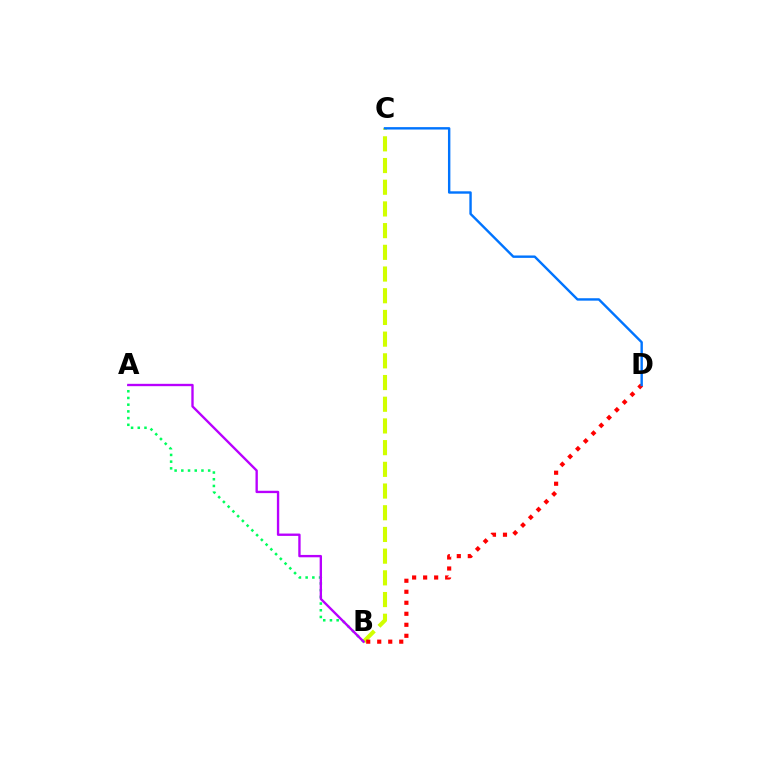{('B', 'C'): [{'color': '#d1ff00', 'line_style': 'dashed', 'thickness': 2.95}], ('A', 'B'): [{'color': '#00ff5c', 'line_style': 'dotted', 'thickness': 1.82}, {'color': '#b900ff', 'line_style': 'solid', 'thickness': 1.7}], ('B', 'D'): [{'color': '#ff0000', 'line_style': 'dotted', 'thickness': 2.99}], ('C', 'D'): [{'color': '#0074ff', 'line_style': 'solid', 'thickness': 1.73}]}